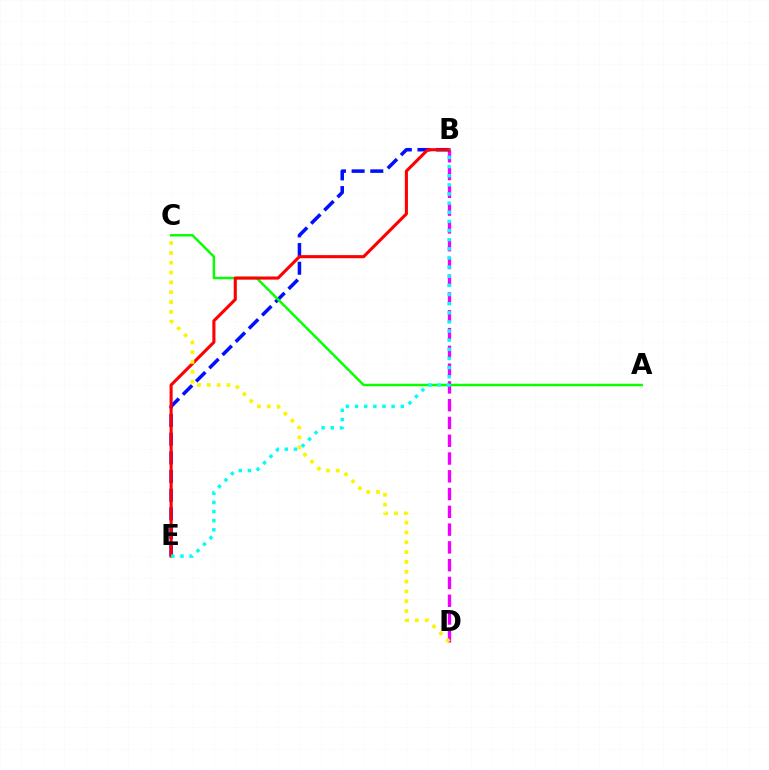{('B', 'D'): [{'color': '#ee00ff', 'line_style': 'dashed', 'thickness': 2.42}], ('B', 'E'): [{'color': '#0010ff', 'line_style': 'dashed', 'thickness': 2.54}, {'color': '#ff0000', 'line_style': 'solid', 'thickness': 2.23}, {'color': '#00fff6', 'line_style': 'dotted', 'thickness': 2.48}], ('A', 'C'): [{'color': '#08ff00', 'line_style': 'solid', 'thickness': 1.77}], ('C', 'D'): [{'color': '#fcf500', 'line_style': 'dotted', 'thickness': 2.67}]}